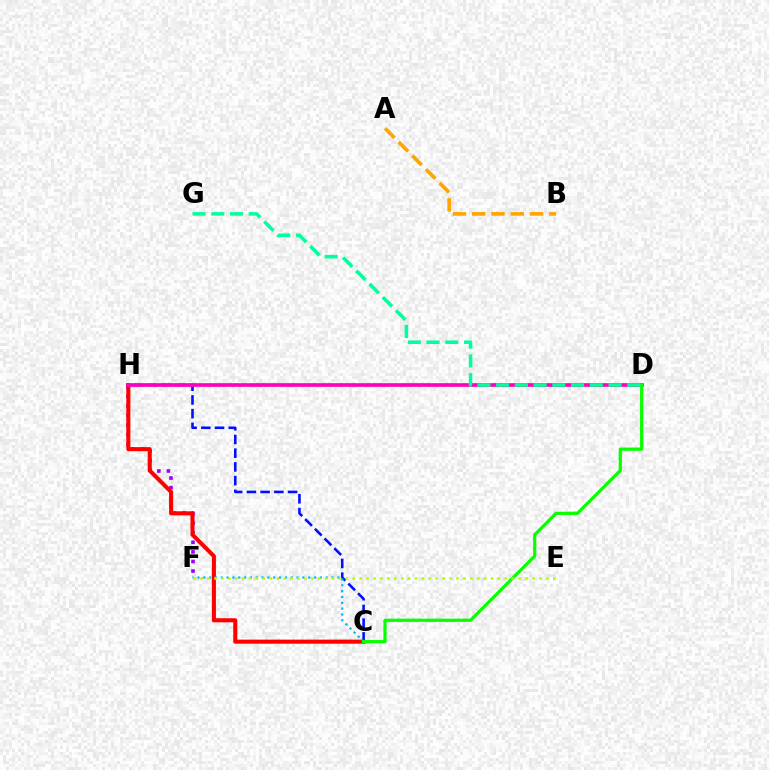{('C', 'H'): [{'color': '#0010ff', 'line_style': 'dashed', 'thickness': 1.86}, {'color': '#ff0000', 'line_style': 'solid', 'thickness': 2.93}], ('F', 'H'): [{'color': '#9b00ff', 'line_style': 'dotted', 'thickness': 2.6}], ('D', 'H'): [{'color': '#ff00bd', 'line_style': 'solid', 'thickness': 2.65}], ('C', 'F'): [{'color': '#00b5ff', 'line_style': 'dotted', 'thickness': 1.58}], ('A', 'B'): [{'color': '#ffa500', 'line_style': 'dashed', 'thickness': 2.62}], ('C', 'D'): [{'color': '#08ff00', 'line_style': 'solid', 'thickness': 2.33}], ('E', 'F'): [{'color': '#b3ff00', 'line_style': 'dotted', 'thickness': 1.88}], ('D', 'G'): [{'color': '#00ff9d', 'line_style': 'dashed', 'thickness': 2.54}]}